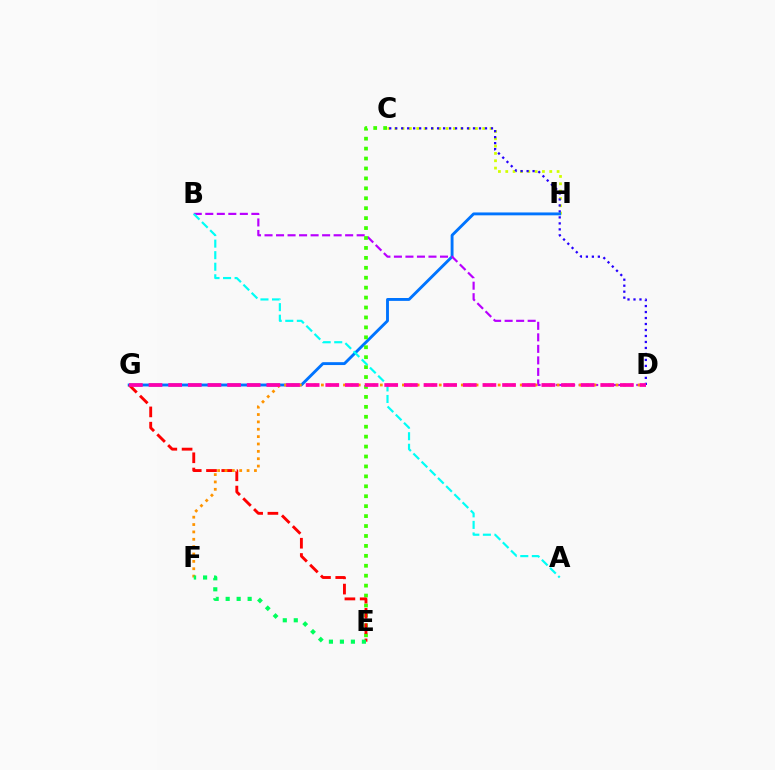{('C', 'H'): [{'color': '#d1ff00', 'line_style': 'dotted', 'thickness': 1.99}], ('C', 'D'): [{'color': '#2500ff', 'line_style': 'dotted', 'thickness': 1.63}], ('G', 'H'): [{'color': '#0074ff', 'line_style': 'solid', 'thickness': 2.07}], ('B', 'D'): [{'color': '#b900ff', 'line_style': 'dashed', 'thickness': 1.56}], ('C', 'E'): [{'color': '#3dff00', 'line_style': 'dotted', 'thickness': 2.7}], ('A', 'B'): [{'color': '#00fff6', 'line_style': 'dashed', 'thickness': 1.57}], ('E', 'G'): [{'color': '#ff0000', 'line_style': 'dashed', 'thickness': 2.07}], ('D', 'F'): [{'color': '#ff9400', 'line_style': 'dotted', 'thickness': 2.0}], ('D', 'G'): [{'color': '#ff00ac', 'line_style': 'dashed', 'thickness': 2.67}], ('E', 'F'): [{'color': '#00ff5c', 'line_style': 'dotted', 'thickness': 2.99}]}